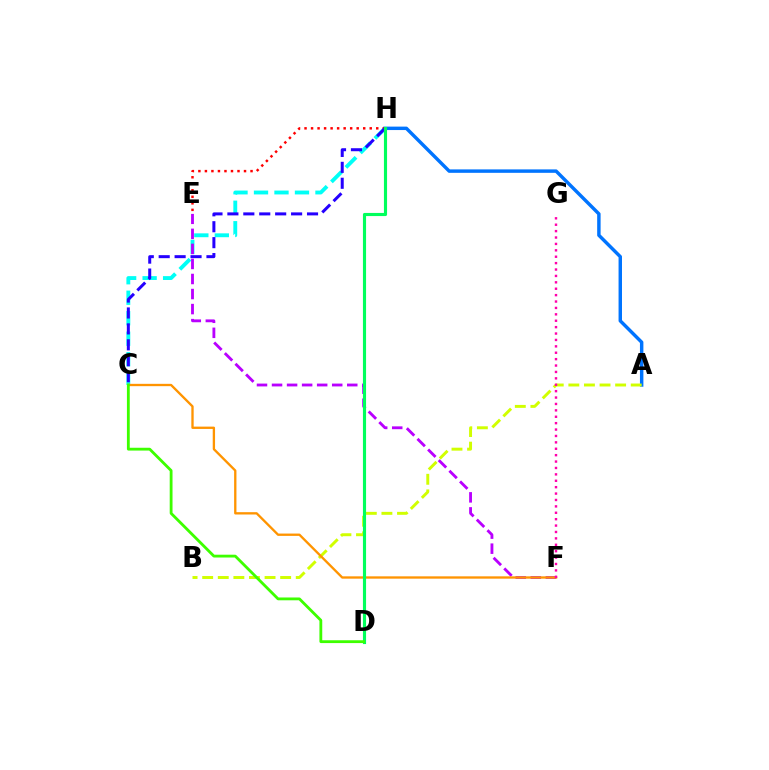{('C', 'H'): [{'color': '#00fff6', 'line_style': 'dashed', 'thickness': 2.78}, {'color': '#2500ff', 'line_style': 'dashed', 'thickness': 2.16}], ('A', 'H'): [{'color': '#0074ff', 'line_style': 'solid', 'thickness': 2.47}], ('E', 'H'): [{'color': '#ff0000', 'line_style': 'dotted', 'thickness': 1.77}], ('A', 'B'): [{'color': '#d1ff00', 'line_style': 'dashed', 'thickness': 2.12}], ('E', 'F'): [{'color': '#b900ff', 'line_style': 'dashed', 'thickness': 2.04}], ('C', 'F'): [{'color': '#ff9400', 'line_style': 'solid', 'thickness': 1.67}], ('D', 'H'): [{'color': '#00ff5c', 'line_style': 'solid', 'thickness': 2.26}], ('C', 'D'): [{'color': '#3dff00', 'line_style': 'solid', 'thickness': 2.03}], ('F', 'G'): [{'color': '#ff00ac', 'line_style': 'dotted', 'thickness': 1.74}]}